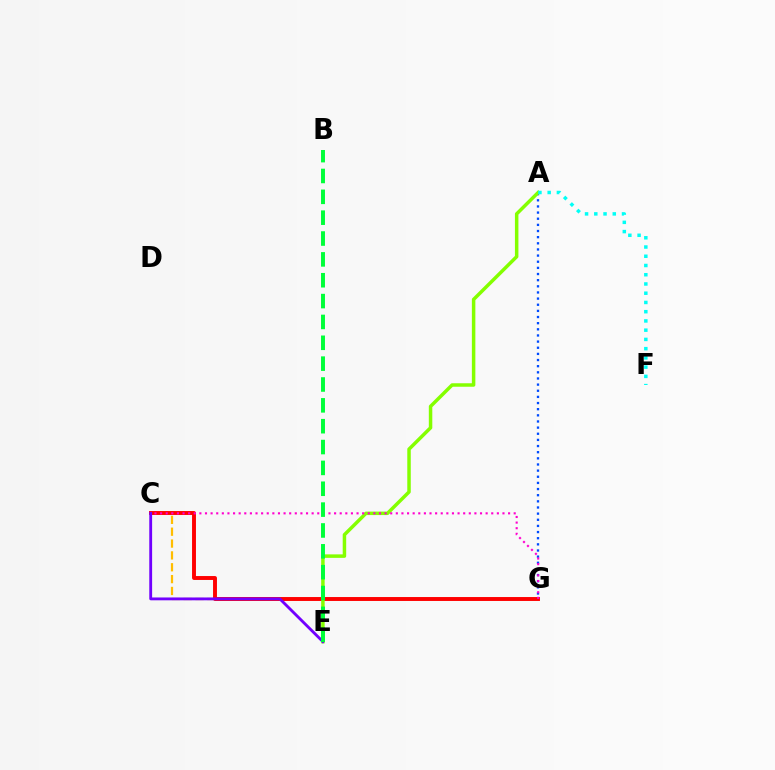{('C', 'G'): [{'color': '#ffbd00', 'line_style': 'dashed', 'thickness': 1.61}, {'color': '#ff0000', 'line_style': 'solid', 'thickness': 2.82}, {'color': '#ff00cf', 'line_style': 'dotted', 'thickness': 1.52}], ('A', 'G'): [{'color': '#004bff', 'line_style': 'dotted', 'thickness': 1.67}], ('A', 'E'): [{'color': '#84ff00', 'line_style': 'solid', 'thickness': 2.51}], ('A', 'F'): [{'color': '#00fff6', 'line_style': 'dotted', 'thickness': 2.51}], ('C', 'E'): [{'color': '#7200ff', 'line_style': 'solid', 'thickness': 2.05}], ('B', 'E'): [{'color': '#00ff39', 'line_style': 'dashed', 'thickness': 2.83}]}